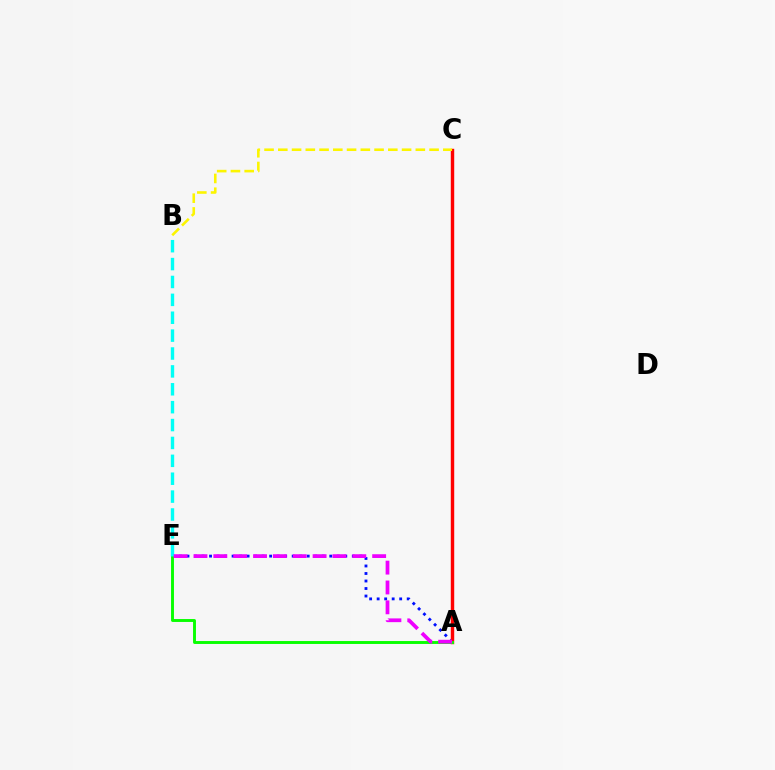{('A', 'E'): [{'color': '#0010ff', 'line_style': 'dotted', 'thickness': 2.04}, {'color': '#08ff00', 'line_style': 'solid', 'thickness': 2.1}, {'color': '#ee00ff', 'line_style': 'dashed', 'thickness': 2.7}], ('A', 'C'): [{'color': '#ff0000', 'line_style': 'solid', 'thickness': 2.47}], ('B', 'C'): [{'color': '#fcf500', 'line_style': 'dashed', 'thickness': 1.87}], ('B', 'E'): [{'color': '#00fff6', 'line_style': 'dashed', 'thickness': 2.43}]}